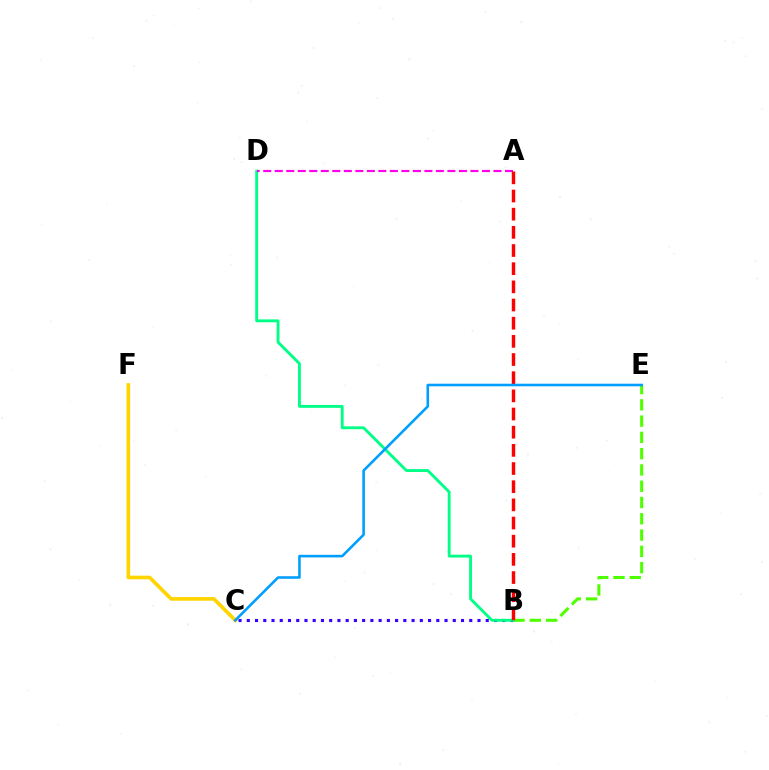{('B', 'C'): [{'color': '#3700ff', 'line_style': 'dotted', 'thickness': 2.24}], ('B', 'E'): [{'color': '#4fff00', 'line_style': 'dashed', 'thickness': 2.21}], ('B', 'D'): [{'color': '#00ff86', 'line_style': 'solid', 'thickness': 2.06}], ('A', 'D'): [{'color': '#ff00ed', 'line_style': 'dashed', 'thickness': 1.56}], ('A', 'B'): [{'color': '#ff0000', 'line_style': 'dashed', 'thickness': 2.47}], ('C', 'F'): [{'color': '#ffd500', 'line_style': 'solid', 'thickness': 2.63}], ('C', 'E'): [{'color': '#009eff', 'line_style': 'solid', 'thickness': 1.86}]}